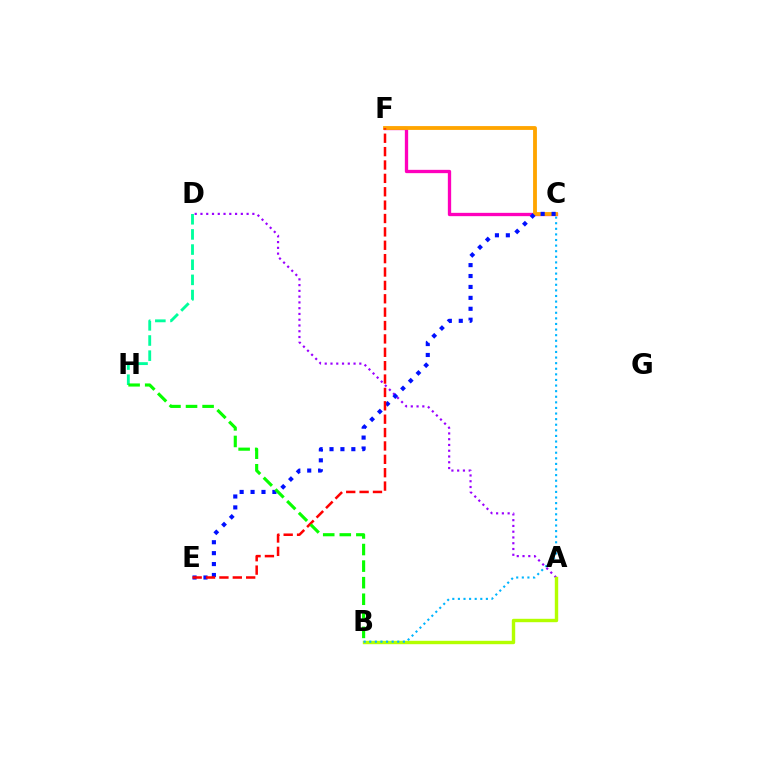{('D', 'H'): [{'color': '#00ff9d', 'line_style': 'dashed', 'thickness': 2.06}], ('A', 'D'): [{'color': '#9b00ff', 'line_style': 'dotted', 'thickness': 1.57}], ('C', 'F'): [{'color': '#ff00bd', 'line_style': 'solid', 'thickness': 2.38}, {'color': '#ffa500', 'line_style': 'solid', 'thickness': 2.75}], ('C', 'E'): [{'color': '#0010ff', 'line_style': 'dotted', 'thickness': 2.97}], ('A', 'B'): [{'color': '#b3ff00', 'line_style': 'solid', 'thickness': 2.45}], ('B', 'C'): [{'color': '#00b5ff', 'line_style': 'dotted', 'thickness': 1.52}], ('E', 'F'): [{'color': '#ff0000', 'line_style': 'dashed', 'thickness': 1.82}], ('B', 'H'): [{'color': '#08ff00', 'line_style': 'dashed', 'thickness': 2.25}]}